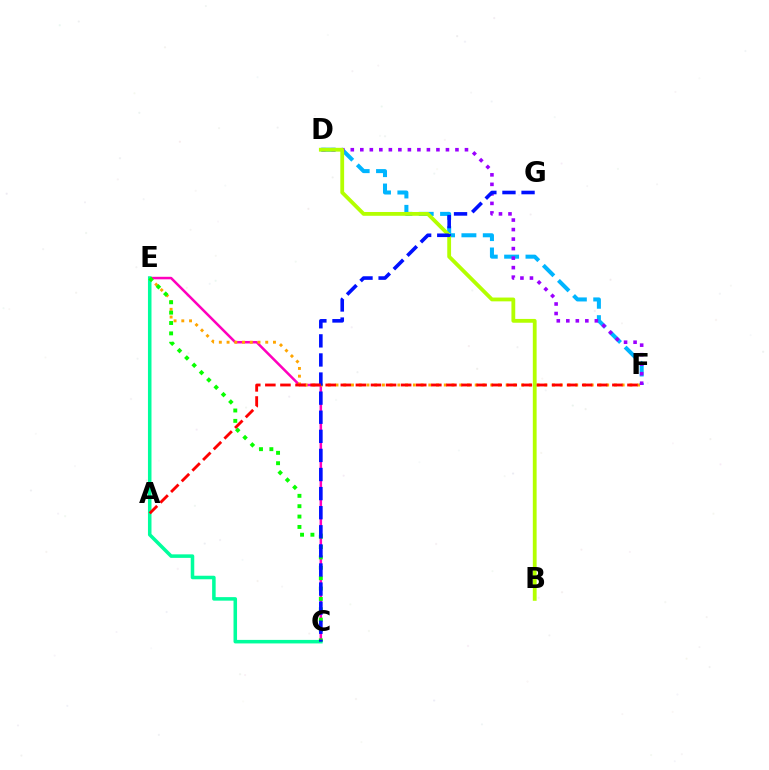{('C', 'E'): [{'color': '#ff00bd', 'line_style': 'solid', 'thickness': 1.81}, {'color': '#00ff9d', 'line_style': 'solid', 'thickness': 2.54}, {'color': '#08ff00', 'line_style': 'dotted', 'thickness': 2.82}], ('E', 'F'): [{'color': '#ffa500', 'line_style': 'dotted', 'thickness': 2.1}], ('D', 'F'): [{'color': '#00b5ff', 'line_style': 'dashed', 'thickness': 2.9}, {'color': '#9b00ff', 'line_style': 'dotted', 'thickness': 2.59}], ('B', 'D'): [{'color': '#b3ff00', 'line_style': 'solid', 'thickness': 2.74}], ('C', 'G'): [{'color': '#0010ff', 'line_style': 'dashed', 'thickness': 2.59}], ('A', 'F'): [{'color': '#ff0000', 'line_style': 'dashed', 'thickness': 2.05}]}